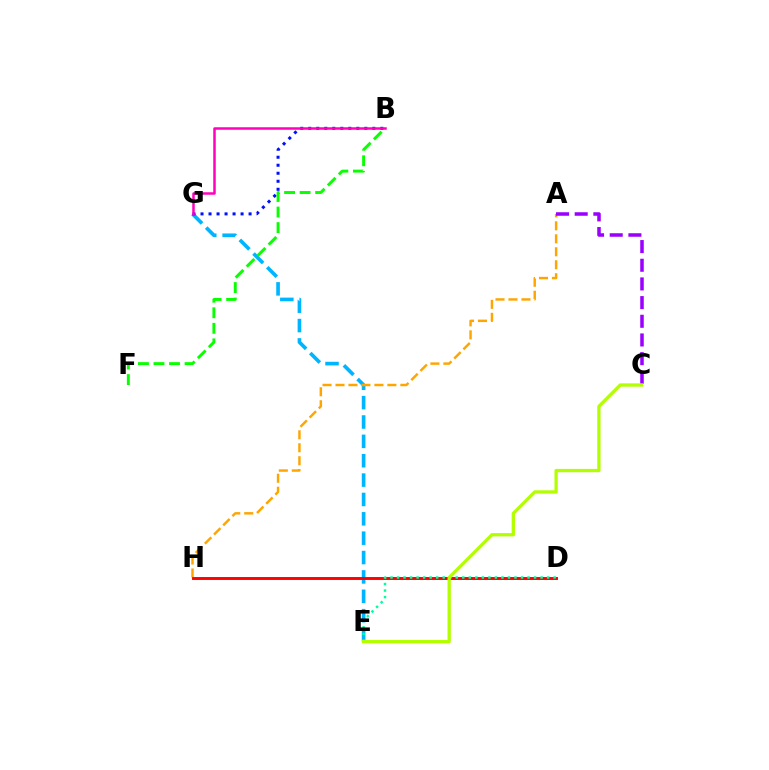{('E', 'G'): [{'color': '#00b5ff', 'line_style': 'dashed', 'thickness': 2.63}], ('A', 'H'): [{'color': '#ffa500', 'line_style': 'dashed', 'thickness': 1.76}], ('D', 'H'): [{'color': '#ff0000', 'line_style': 'solid', 'thickness': 2.1}], ('B', 'G'): [{'color': '#0010ff', 'line_style': 'dotted', 'thickness': 2.18}, {'color': '#ff00bd', 'line_style': 'solid', 'thickness': 1.8}], ('B', 'F'): [{'color': '#08ff00', 'line_style': 'dashed', 'thickness': 2.11}], ('A', 'C'): [{'color': '#9b00ff', 'line_style': 'dashed', 'thickness': 2.54}], ('D', 'E'): [{'color': '#00ff9d', 'line_style': 'dotted', 'thickness': 1.77}], ('C', 'E'): [{'color': '#b3ff00', 'line_style': 'solid', 'thickness': 2.37}]}